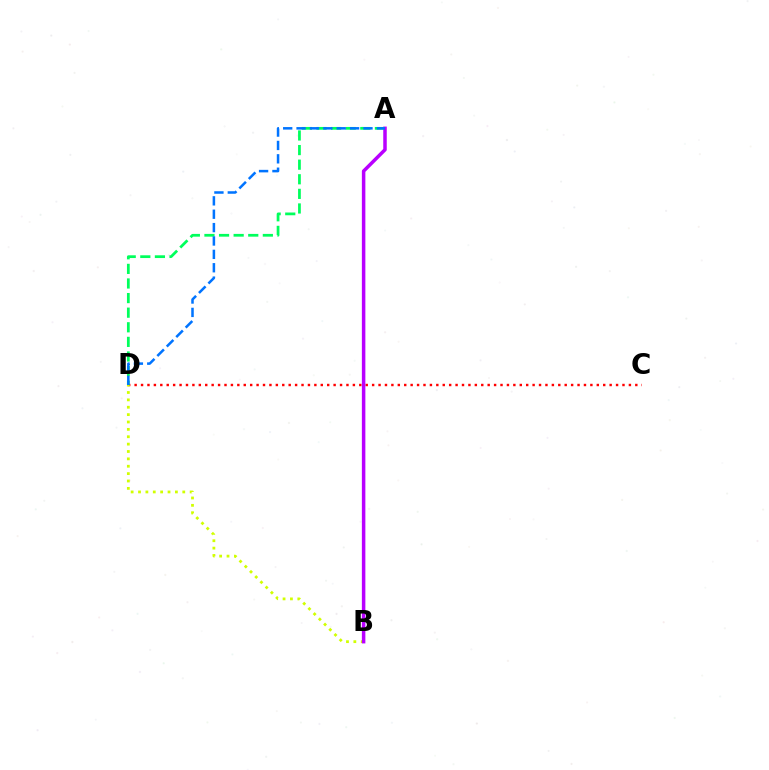{('C', 'D'): [{'color': '#ff0000', 'line_style': 'dotted', 'thickness': 1.74}], ('B', 'D'): [{'color': '#d1ff00', 'line_style': 'dotted', 'thickness': 2.0}], ('A', 'D'): [{'color': '#00ff5c', 'line_style': 'dashed', 'thickness': 1.98}, {'color': '#0074ff', 'line_style': 'dashed', 'thickness': 1.82}], ('A', 'B'): [{'color': '#b900ff', 'line_style': 'solid', 'thickness': 2.52}]}